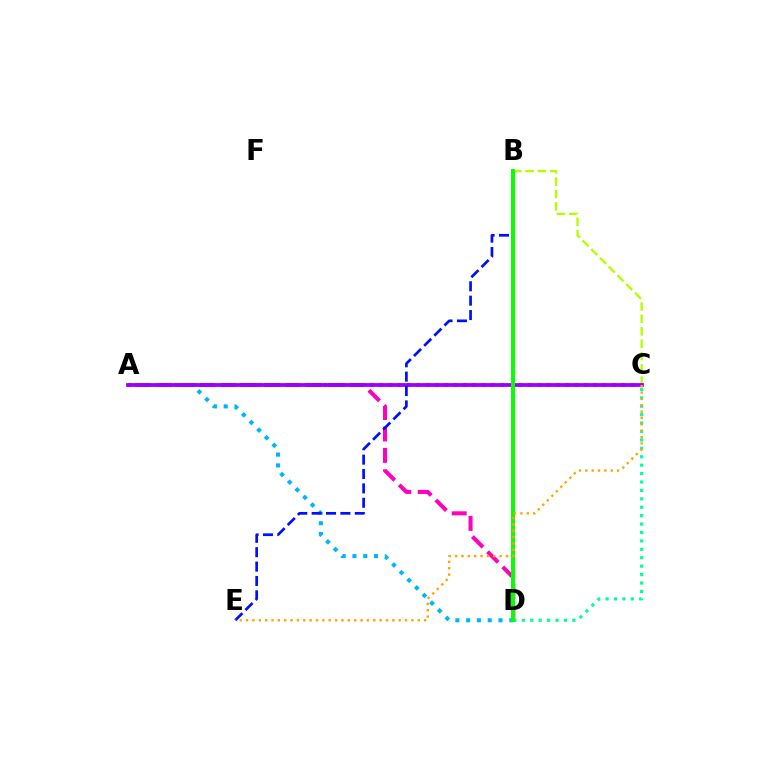{('A', 'D'): [{'color': '#ff00bd', 'line_style': 'dashed', 'thickness': 2.91}, {'color': '#00b5ff', 'line_style': 'dotted', 'thickness': 2.93}], ('C', 'D'): [{'color': '#00ff9d', 'line_style': 'dotted', 'thickness': 2.29}], ('A', 'C'): [{'color': '#ff0000', 'line_style': 'dotted', 'thickness': 2.53}, {'color': '#9b00ff', 'line_style': 'solid', 'thickness': 2.71}], ('B', 'C'): [{'color': '#b3ff00', 'line_style': 'dashed', 'thickness': 1.68}], ('B', 'E'): [{'color': '#0010ff', 'line_style': 'dashed', 'thickness': 1.95}], ('B', 'D'): [{'color': '#08ff00', 'line_style': 'solid', 'thickness': 2.86}], ('C', 'E'): [{'color': '#ffa500', 'line_style': 'dotted', 'thickness': 1.73}]}